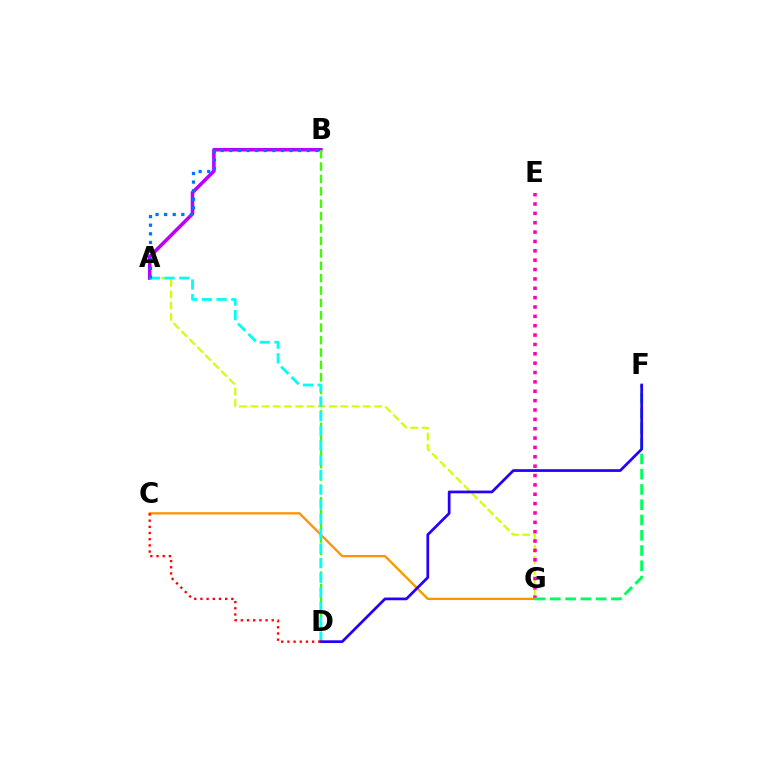{('A', 'B'): [{'color': '#b900ff', 'line_style': 'solid', 'thickness': 2.57}, {'color': '#0074ff', 'line_style': 'dotted', 'thickness': 2.34}], ('A', 'G'): [{'color': '#d1ff00', 'line_style': 'dashed', 'thickness': 1.53}], ('E', 'G'): [{'color': '#ff00ac', 'line_style': 'dotted', 'thickness': 2.54}], ('B', 'D'): [{'color': '#3dff00', 'line_style': 'dashed', 'thickness': 1.68}], ('C', 'G'): [{'color': '#ff9400', 'line_style': 'solid', 'thickness': 1.66}], ('F', 'G'): [{'color': '#00ff5c', 'line_style': 'dashed', 'thickness': 2.07}], ('A', 'D'): [{'color': '#00fff6', 'line_style': 'dashed', 'thickness': 2.0}], ('D', 'F'): [{'color': '#2500ff', 'line_style': 'solid', 'thickness': 1.96}], ('C', 'D'): [{'color': '#ff0000', 'line_style': 'dotted', 'thickness': 1.68}]}